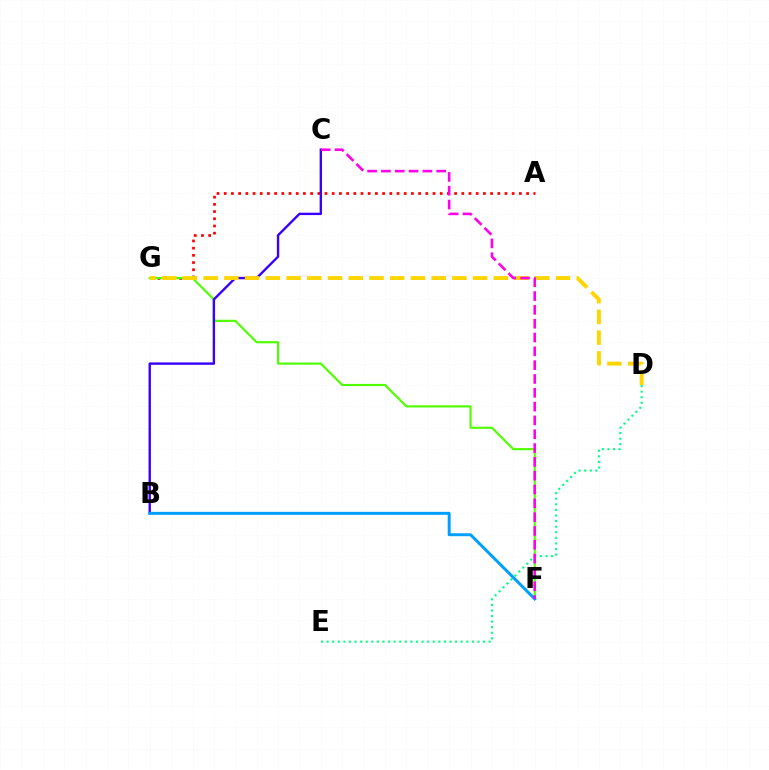{('A', 'G'): [{'color': '#ff0000', 'line_style': 'dotted', 'thickness': 1.96}], ('F', 'G'): [{'color': '#4fff00', 'line_style': 'solid', 'thickness': 1.55}], ('D', 'E'): [{'color': '#00ff86', 'line_style': 'dotted', 'thickness': 1.52}], ('B', 'C'): [{'color': '#3700ff', 'line_style': 'solid', 'thickness': 1.72}], ('B', 'F'): [{'color': '#009eff', 'line_style': 'solid', 'thickness': 2.13}], ('D', 'G'): [{'color': '#ffd500', 'line_style': 'dashed', 'thickness': 2.82}], ('C', 'F'): [{'color': '#ff00ed', 'line_style': 'dashed', 'thickness': 1.88}]}